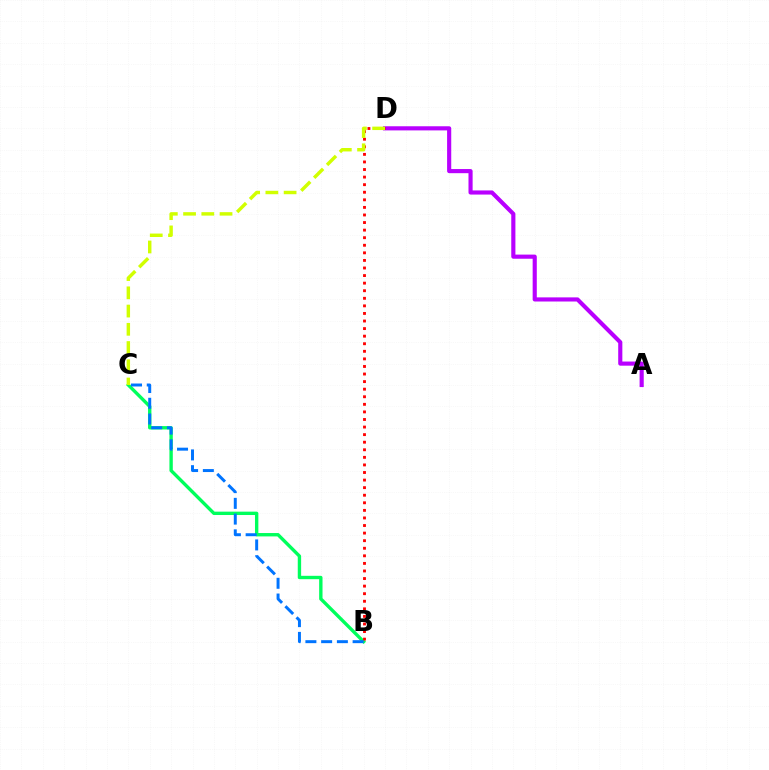{('B', 'C'): [{'color': '#00ff5c', 'line_style': 'solid', 'thickness': 2.43}, {'color': '#0074ff', 'line_style': 'dashed', 'thickness': 2.14}], ('A', 'D'): [{'color': '#b900ff', 'line_style': 'solid', 'thickness': 2.98}], ('B', 'D'): [{'color': '#ff0000', 'line_style': 'dotted', 'thickness': 2.06}], ('C', 'D'): [{'color': '#d1ff00', 'line_style': 'dashed', 'thickness': 2.48}]}